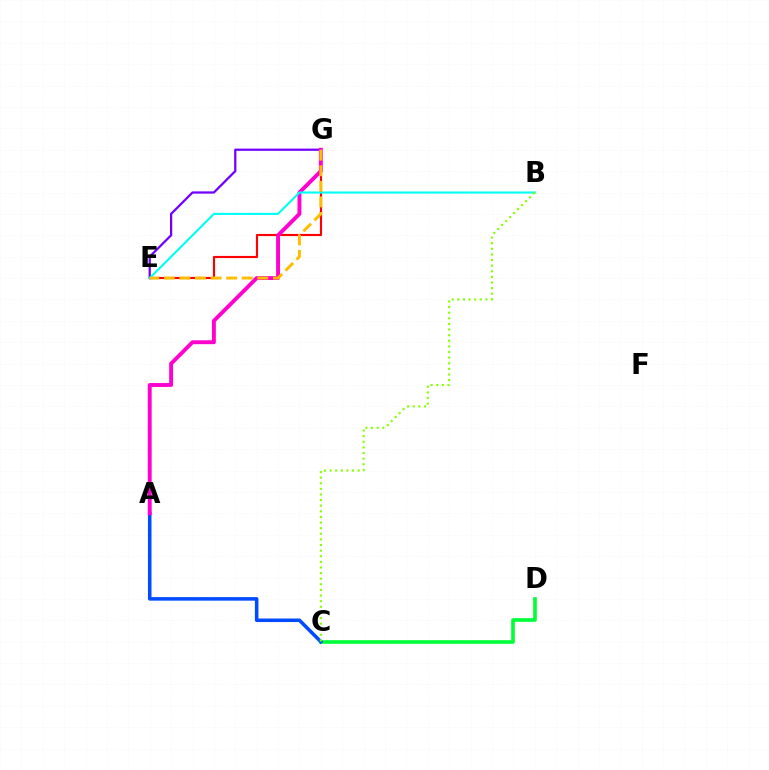{('E', 'G'): [{'color': '#7200ff', 'line_style': 'solid', 'thickness': 1.62}, {'color': '#ff0000', 'line_style': 'solid', 'thickness': 1.55}, {'color': '#ffbd00', 'line_style': 'dashed', 'thickness': 2.12}], ('C', 'D'): [{'color': '#00ff39', 'line_style': 'solid', 'thickness': 2.64}], ('A', 'C'): [{'color': '#004bff', 'line_style': 'solid', 'thickness': 2.55}], ('A', 'G'): [{'color': '#ff00cf', 'line_style': 'solid', 'thickness': 2.81}], ('B', 'E'): [{'color': '#00fff6', 'line_style': 'solid', 'thickness': 1.52}], ('B', 'C'): [{'color': '#84ff00', 'line_style': 'dotted', 'thickness': 1.53}]}